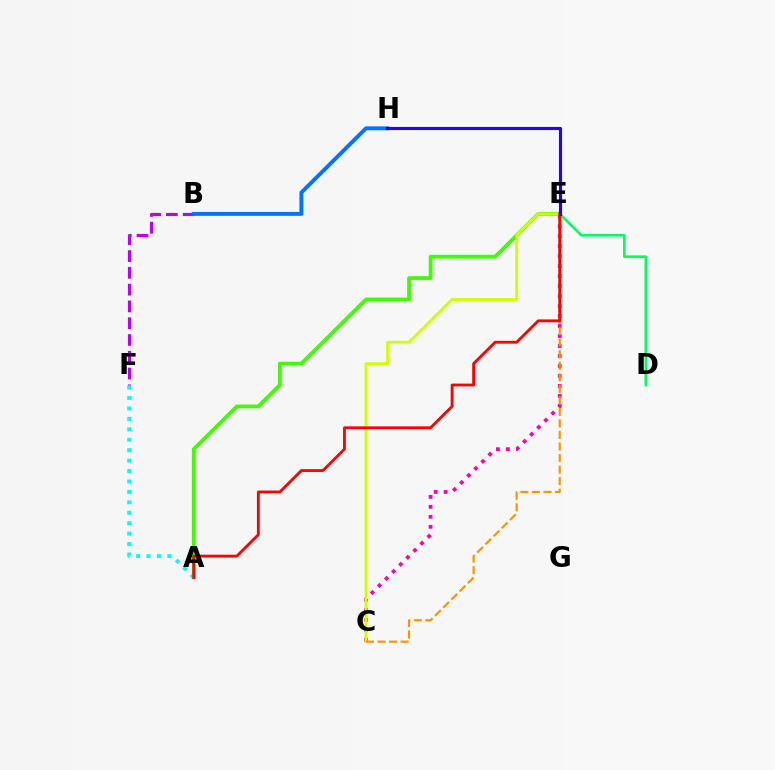{('A', 'E'): [{'color': '#3dff00', 'line_style': 'solid', 'thickness': 2.7}, {'color': '#ff0000', 'line_style': 'solid', 'thickness': 2.03}], ('A', 'F'): [{'color': '#00fff6', 'line_style': 'dotted', 'thickness': 2.83}], ('C', 'E'): [{'color': '#ff00ac', 'line_style': 'dotted', 'thickness': 2.71}, {'color': '#d1ff00', 'line_style': 'solid', 'thickness': 2.06}, {'color': '#ff9400', 'line_style': 'dashed', 'thickness': 1.57}], ('D', 'E'): [{'color': '#00ff5c', 'line_style': 'solid', 'thickness': 1.86}], ('B', 'F'): [{'color': '#b900ff', 'line_style': 'dashed', 'thickness': 2.28}], ('B', 'H'): [{'color': '#0074ff', 'line_style': 'solid', 'thickness': 2.81}], ('E', 'H'): [{'color': '#2500ff', 'line_style': 'solid', 'thickness': 2.24}]}